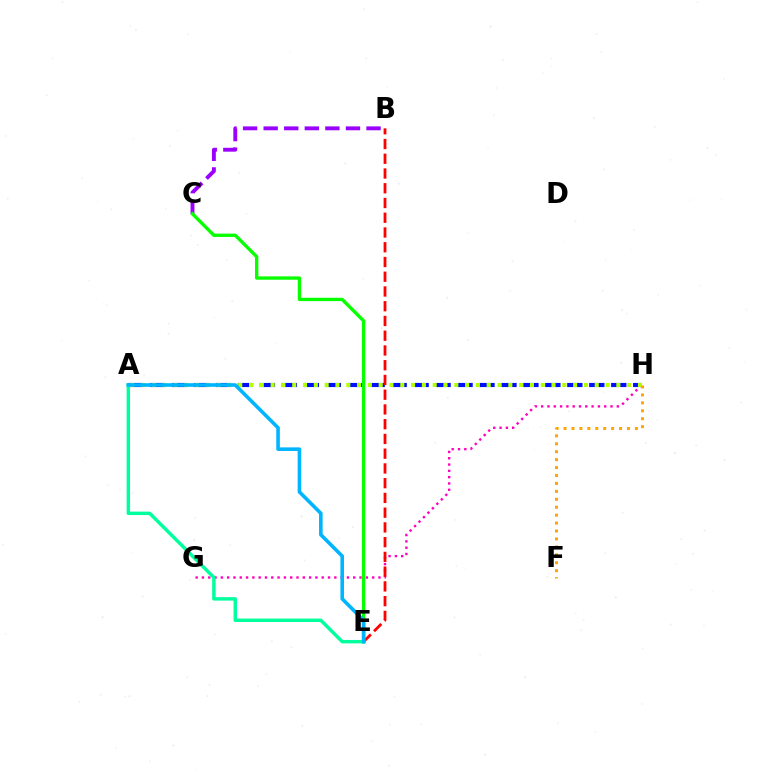{('B', 'C'): [{'color': '#9b00ff', 'line_style': 'dashed', 'thickness': 2.79}], ('A', 'H'): [{'color': '#0010ff', 'line_style': 'dashed', 'thickness': 2.98}, {'color': '#b3ff00', 'line_style': 'dotted', 'thickness': 2.94}], ('G', 'H'): [{'color': '#ff00bd', 'line_style': 'dotted', 'thickness': 1.71}], ('B', 'E'): [{'color': '#ff0000', 'line_style': 'dashed', 'thickness': 2.0}], ('A', 'E'): [{'color': '#00ff9d', 'line_style': 'solid', 'thickness': 2.47}, {'color': '#00b5ff', 'line_style': 'solid', 'thickness': 2.59}], ('C', 'E'): [{'color': '#08ff00', 'line_style': 'solid', 'thickness': 2.42}], ('F', 'H'): [{'color': '#ffa500', 'line_style': 'dotted', 'thickness': 2.16}]}